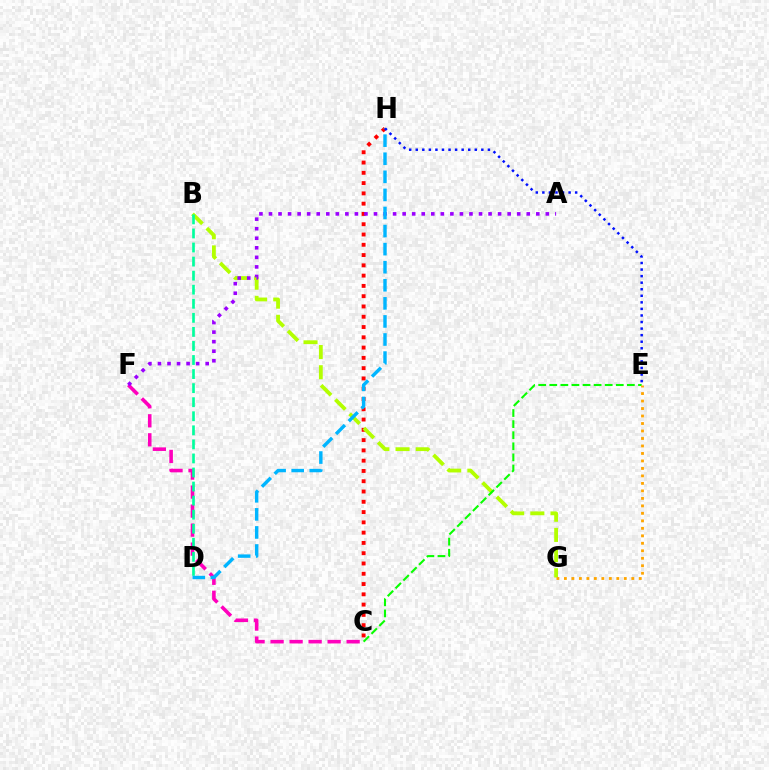{('C', 'H'): [{'color': '#ff0000', 'line_style': 'dotted', 'thickness': 2.79}], ('B', 'G'): [{'color': '#b3ff00', 'line_style': 'dashed', 'thickness': 2.74}], ('C', 'F'): [{'color': '#ff00bd', 'line_style': 'dashed', 'thickness': 2.58}], ('C', 'E'): [{'color': '#08ff00', 'line_style': 'dashed', 'thickness': 1.51}], ('B', 'D'): [{'color': '#00ff9d', 'line_style': 'dashed', 'thickness': 1.91}], ('A', 'F'): [{'color': '#9b00ff', 'line_style': 'dotted', 'thickness': 2.59}], ('D', 'H'): [{'color': '#00b5ff', 'line_style': 'dashed', 'thickness': 2.46}], ('E', 'G'): [{'color': '#ffa500', 'line_style': 'dotted', 'thickness': 2.03}], ('E', 'H'): [{'color': '#0010ff', 'line_style': 'dotted', 'thickness': 1.78}]}